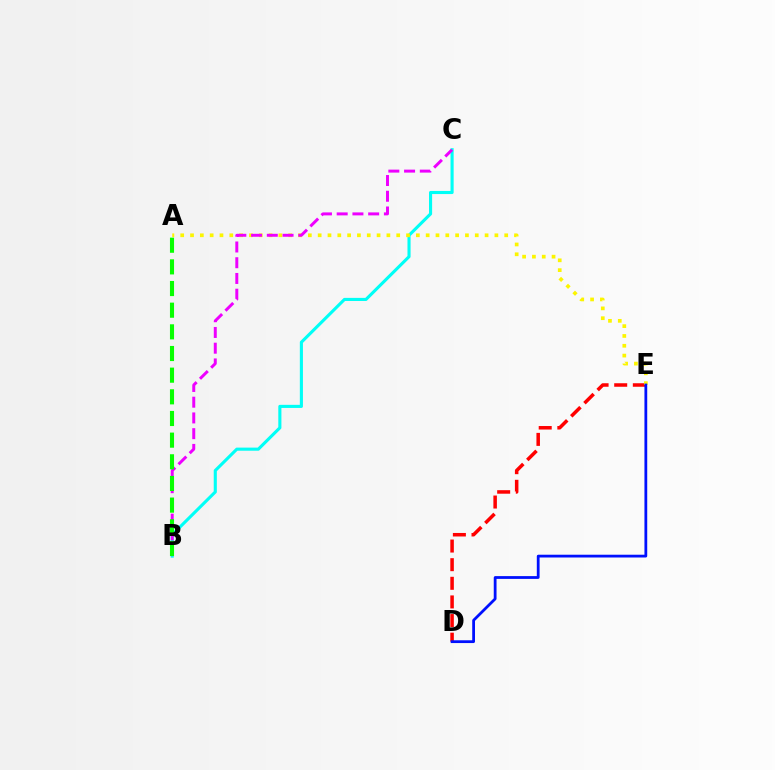{('B', 'C'): [{'color': '#00fff6', 'line_style': 'solid', 'thickness': 2.24}, {'color': '#ee00ff', 'line_style': 'dashed', 'thickness': 2.14}], ('D', 'E'): [{'color': '#ff0000', 'line_style': 'dashed', 'thickness': 2.53}, {'color': '#0010ff', 'line_style': 'solid', 'thickness': 2.0}], ('A', 'E'): [{'color': '#fcf500', 'line_style': 'dotted', 'thickness': 2.67}], ('A', 'B'): [{'color': '#08ff00', 'line_style': 'dashed', 'thickness': 2.94}]}